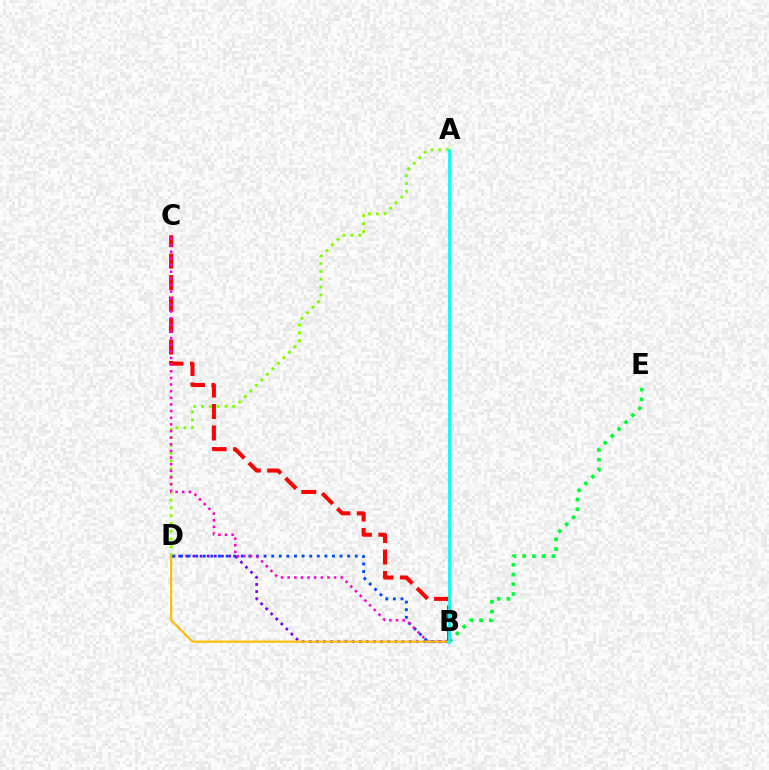{('B', 'D'): [{'color': '#7200ff', 'line_style': 'dotted', 'thickness': 1.94}, {'color': '#004bff', 'line_style': 'dotted', 'thickness': 2.06}, {'color': '#ffbd00', 'line_style': 'solid', 'thickness': 1.53}], ('A', 'D'): [{'color': '#84ff00', 'line_style': 'dotted', 'thickness': 2.12}], ('B', 'E'): [{'color': '#00ff39', 'line_style': 'dotted', 'thickness': 2.65}], ('B', 'C'): [{'color': '#ff0000', 'line_style': 'dashed', 'thickness': 2.92}, {'color': '#ff00cf', 'line_style': 'dotted', 'thickness': 1.8}], ('A', 'B'): [{'color': '#00fff6', 'line_style': 'solid', 'thickness': 1.99}]}